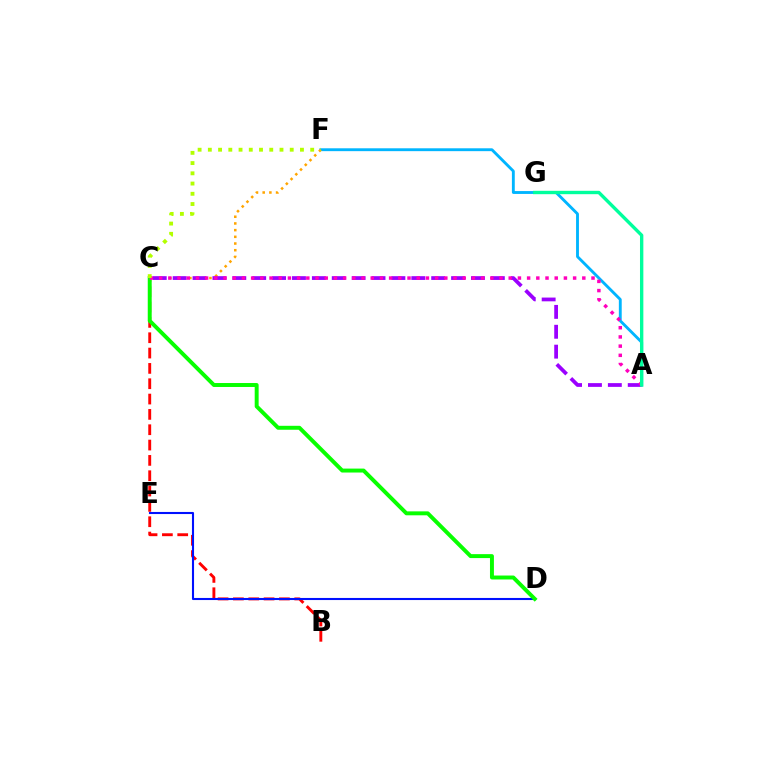{('A', 'F'): [{'color': '#00b5ff', 'line_style': 'solid', 'thickness': 2.06}], ('B', 'C'): [{'color': '#ff0000', 'line_style': 'dashed', 'thickness': 2.08}], ('C', 'F'): [{'color': '#ffa500', 'line_style': 'dotted', 'thickness': 1.82}, {'color': '#b3ff00', 'line_style': 'dotted', 'thickness': 2.78}], ('A', 'C'): [{'color': '#9b00ff', 'line_style': 'dashed', 'thickness': 2.7}, {'color': '#ff00bd', 'line_style': 'dotted', 'thickness': 2.5}], ('D', 'E'): [{'color': '#0010ff', 'line_style': 'solid', 'thickness': 1.51}], ('C', 'D'): [{'color': '#08ff00', 'line_style': 'solid', 'thickness': 2.84}], ('A', 'G'): [{'color': '#00ff9d', 'line_style': 'solid', 'thickness': 2.42}]}